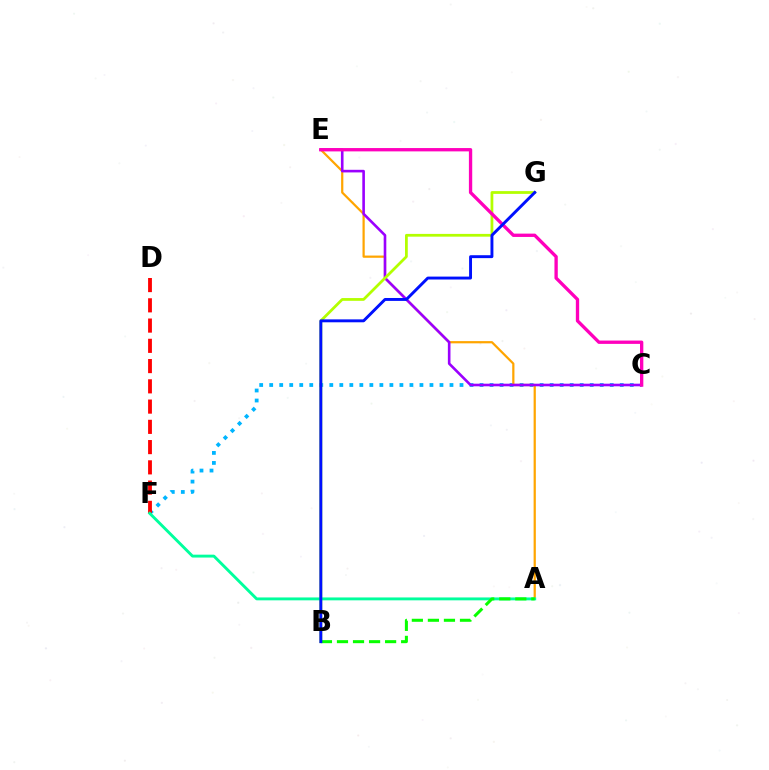{('C', 'F'): [{'color': '#00b5ff', 'line_style': 'dotted', 'thickness': 2.72}], ('A', 'E'): [{'color': '#ffa500', 'line_style': 'solid', 'thickness': 1.6}], ('D', 'F'): [{'color': '#ff0000', 'line_style': 'dashed', 'thickness': 2.75}], ('C', 'E'): [{'color': '#9b00ff', 'line_style': 'solid', 'thickness': 1.88}, {'color': '#ff00bd', 'line_style': 'solid', 'thickness': 2.39}], ('B', 'G'): [{'color': '#b3ff00', 'line_style': 'solid', 'thickness': 1.99}, {'color': '#0010ff', 'line_style': 'solid', 'thickness': 2.1}], ('A', 'F'): [{'color': '#00ff9d', 'line_style': 'solid', 'thickness': 2.08}], ('A', 'B'): [{'color': '#08ff00', 'line_style': 'dashed', 'thickness': 2.18}]}